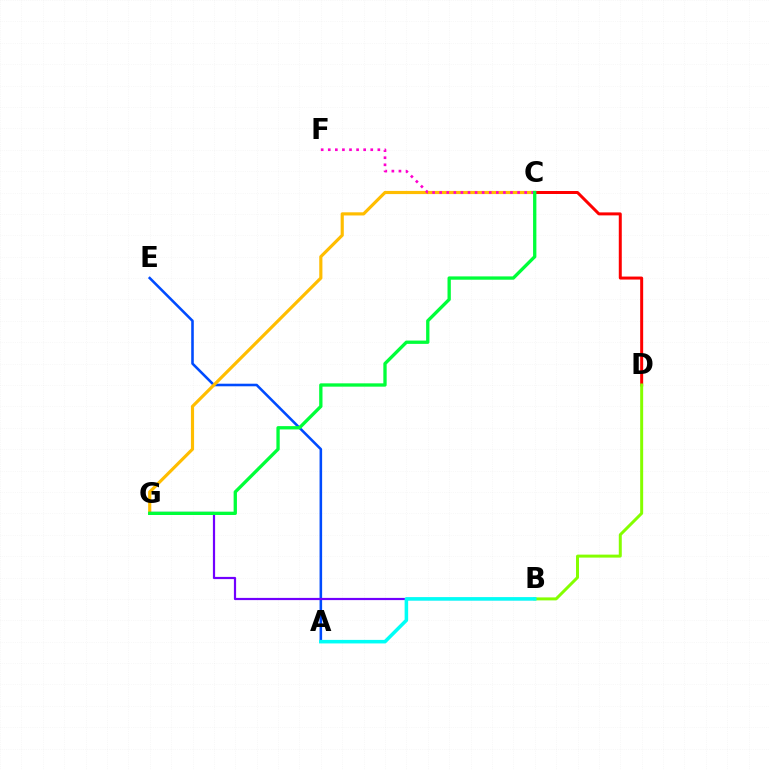{('A', 'E'): [{'color': '#004bff', 'line_style': 'solid', 'thickness': 1.85}], ('C', 'G'): [{'color': '#ffbd00', 'line_style': 'solid', 'thickness': 2.27}, {'color': '#00ff39', 'line_style': 'solid', 'thickness': 2.39}], ('C', 'D'): [{'color': '#ff0000', 'line_style': 'solid', 'thickness': 2.15}], ('B', 'G'): [{'color': '#7200ff', 'line_style': 'solid', 'thickness': 1.59}], ('B', 'D'): [{'color': '#84ff00', 'line_style': 'solid', 'thickness': 2.15}], ('C', 'F'): [{'color': '#ff00cf', 'line_style': 'dotted', 'thickness': 1.92}], ('A', 'B'): [{'color': '#00fff6', 'line_style': 'solid', 'thickness': 2.54}]}